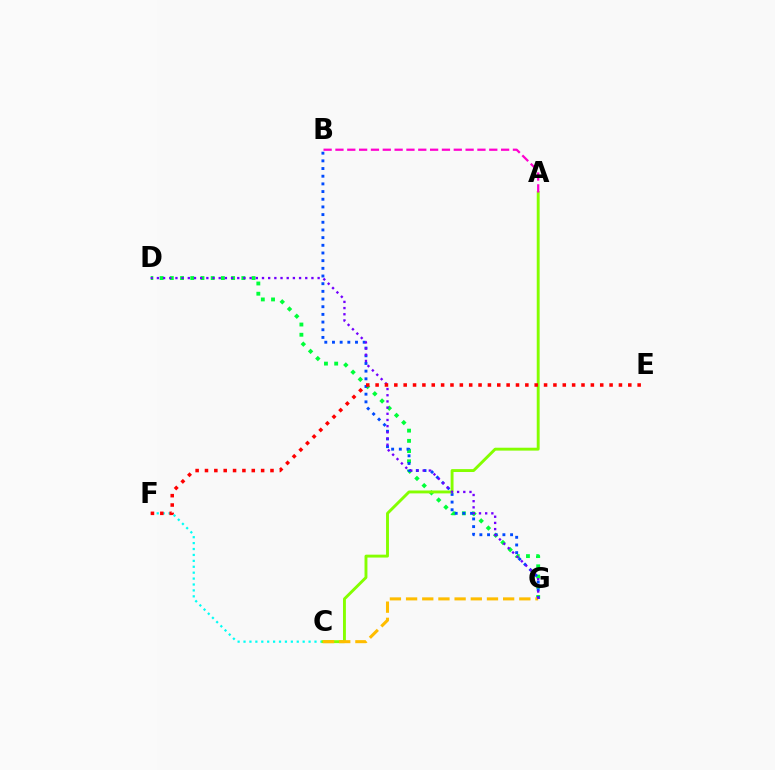{('D', 'G'): [{'color': '#00ff39', 'line_style': 'dotted', 'thickness': 2.78}, {'color': '#7200ff', 'line_style': 'dotted', 'thickness': 1.68}], ('C', 'F'): [{'color': '#00fff6', 'line_style': 'dotted', 'thickness': 1.61}], ('B', 'G'): [{'color': '#004bff', 'line_style': 'dotted', 'thickness': 2.09}], ('A', 'C'): [{'color': '#84ff00', 'line_style': 'solid', 'thickness': 2.08}], ('A', 'B'): [{'color': '#ff00cf', 'line_style': 'dashed', 'thickness': 1.61}], ('C', 'G'): [{'color': '#ffbd00', 'line_style': 'dashed', 'thickness': 2.2}], ('E', 'F'): [{'color': '#ff0000', 'line_style': 'dotted', 'thickness': 2.54}]}